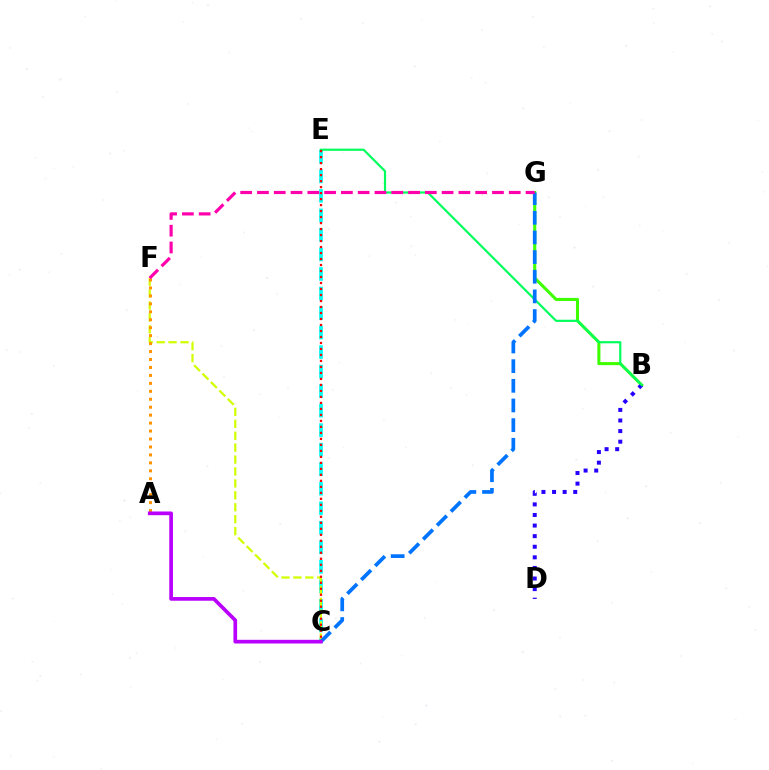{('C', 'E'): [{'color': '#00fff6', 'line_style': 'dashed', 'thickness': 2.65}, {'color': '#ff0000', 'line_style': 'dotted', 'thickness': 1.63}], ('C', 'F'): [{'color': '#d1ff00', 'line_style': 'dashed', 'thickness': 1.62}], ('B', 'G'): [{'color': '#3dff00', 'line_style': 'solid', 'thickness': 2.2}], ('B', 'D'): [{'color': '#2500ff', 'line_style': 'dotted', 'thickness': 2.88}], ('A', 'F'): [{'color': '#ff9400', 'line_style': 'dotted', 'thickness': 2.16}], ('B', 'E'): [{'color': '#00ff5c', 'line_style': 'solid', 'thickness': 1.57}], ('C', 'G'): [{'color': '#0074ff', 'line_style': 'dashed', 'thickness': 2.67}], ('F', 'G'): [{'color': '#ff00ac', 'line_style': 'dashed', 'thickness': 2.28}], ('A', 'C'): [{'color': '#b900ff', 'line_style': 'solid', 'thickness': 2.66}]}